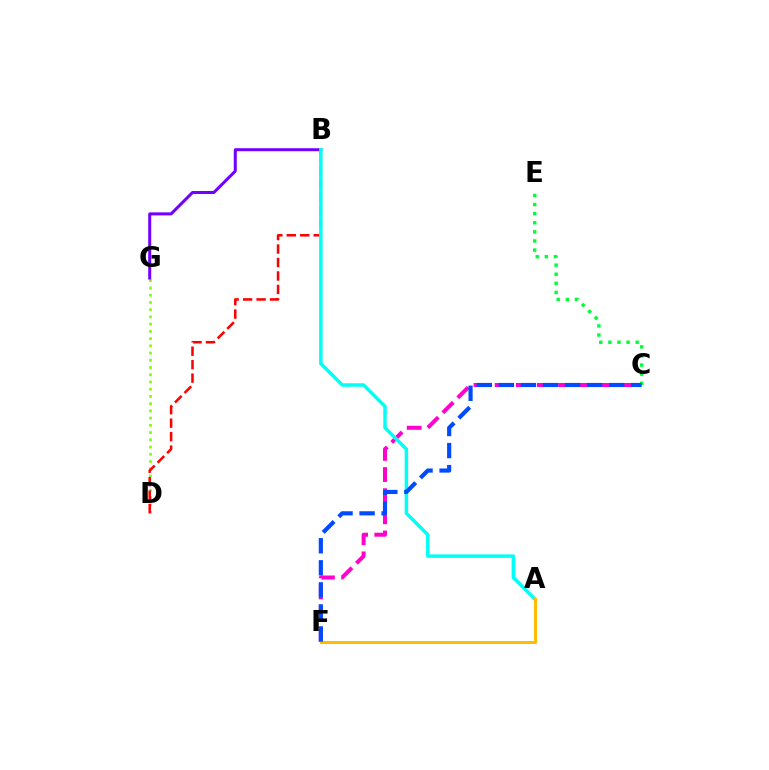{('D', 'G'): [{'color': '#84ff00', 'line_style': 'dotted', 'thickness': 1.96}], ('B', 'D'): [{'color': '#ff0000', 'line_style': 'dashed', 'thickness': 1.83}], ('C', 'F'): [{'color': '#ff00cf', 'line_style': 'dashed', 'thickness': 2.87}, {'color': '#004bff', 'line_style': 'dashed', 'thickness': 3.0}], ('B', 'G'): [{'color': '#7200ff', 'line_style': 'solid', 'thickness': 2.18}], ('C', 'E'): [{'color': '#00ff39', 'line_style': 'dotted', 'thickness': 2.47}], ('A', 'B'): [{'color': '#00fff6', 'line_style': 'solid', 'thickness': 2.5}], ('A', 'F'): [{'color': '#ffbd00', 'line_style': 'solid', 'thickness': 2.14}]}